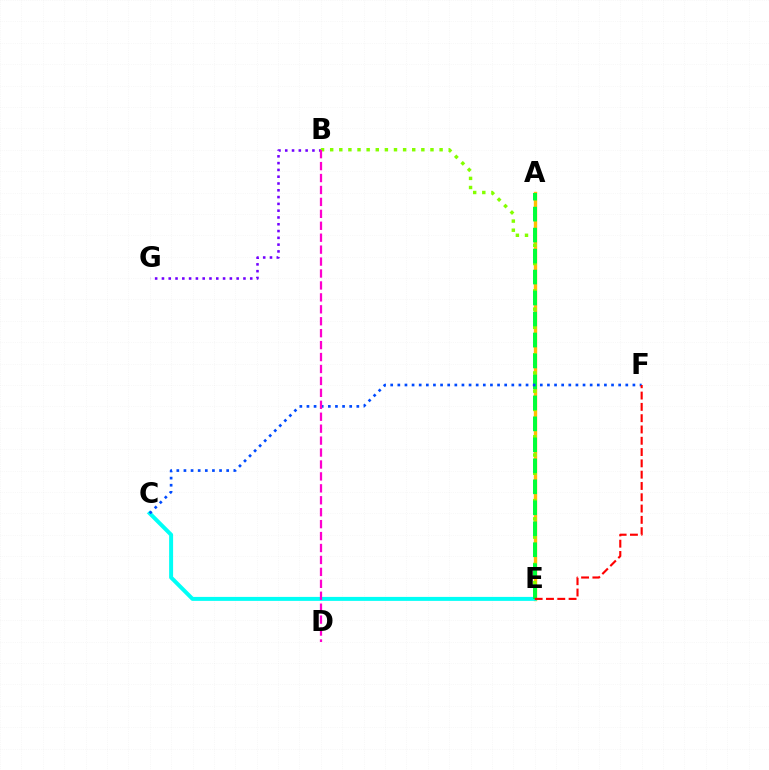{('A', 'E'): [{'color': '#ffbd00', 'line_style': 'solid', 'thickness': 2.44}, {'color': '#00ff39', 'line_style': 'dashed', 'thickness': 2.85}], ('B', 'G'): [{'color': '#7200ff', 'line_style': 'dotted', 'thickness': 1.85}], ('B', 'E'): [{'color': '#84ff00', 'line_style': 'dotted', 'thickness': 2.48}], ('C', 'E'): [{'color': '#00fff6', 'line_style': 'solid', 'thickness': 2.86}], ('C', 'F'): [{'color': '#004bff', 'line_style': 'dotted', 'thickness': 1.94}], ('B', 'D'): [{'color': '#ff00cf', 'line_style': 'dashed', 'thickness': 1.62}], ('E', 'F'): [{'color': '#ff0000', 'line_style': 'dashed', 'thickness': 1.54}]}